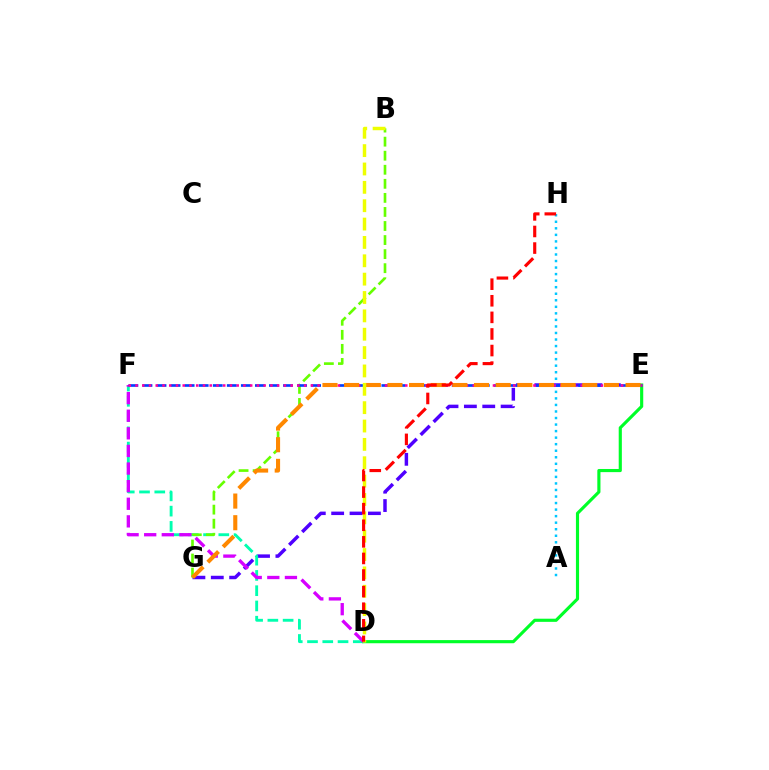{('E', 'G'): [{'color': '#4f00ff', 'line_style': 'dashed', 'thickness': 2.5}, {'color': '#ff8800', 'line_style': 'dashed', 'thickness': 2.94}], ('D', 'F'): [{'color': '#00ffaf', 'line_style': 'dashed', 'thickness': 2.07}, {'color': '#d600ff', 'line_style': 'dashed', 'thickness': 2.39}], ('B', 'G'): [{'color': '#66ff00', 'line_style': 'dashed', 'thickness': 1.91}], ('D', 'E'): [{'color': '#00ff27', 'line_style': 'solid', 'thickness': 2.26}], ('A', 'H'): [{'color': '#00c7ff', 'line_style': 'dotted', 'thickness': 1.78}], ('E', 'F'): [{'color': '#003fff', 'line_style': 'dashed', 'thickness': 1.91}, {'color': '#ff00a0', 'line_style': 'dotted', 'thickness': 1.83}], ('B', 'D'): [{'color': '#eeff00', 'line_style': 'dashed', 'thickness': 2.49}], ('D', 'H'): [{'color': '#ff0000', 'line_style': 'dashed', 'thickness': 2.25}]}